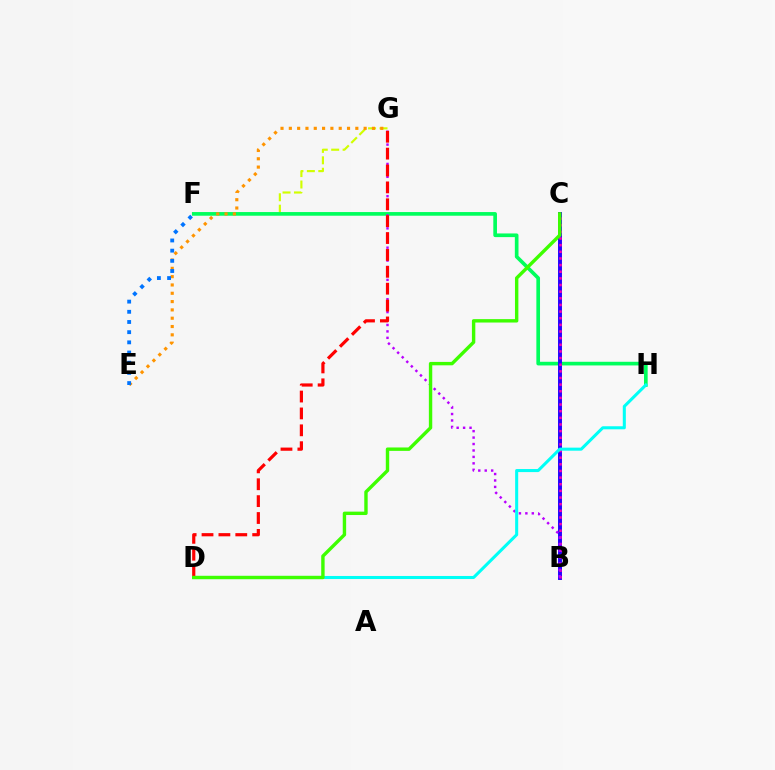{('F', 'G'): [{'color': '#d1ff00', 'line_style': 'dashed', 'thickness': 1.55}], ('F', 'H'): [{'color': '#00ff5c', 'line_style': 'solid', 'thickness': 2.64}], ('B', 'C'): [{'color': '#2500ff', 'line_style': 'solid', 'thickness': 2.83}, {'color': '#ff00ac', 'line_style': 'dotted', 'thickness': 1.8}], ('E', 'G'): [{'color': '#ff9400', 'line_style': 'dotted', 'thickness': 2.26}], ('E', 'F'): [{'color': '#0074ff', 'line_style': 'dotted', 'thickness': 2.77}], ('B', 'G'): [{'color': '#b900ff', 'line_style': 'dotted', 'thickness': 1.75}], ('D', 'H'): [{'color': '#00fff6', 'line_style': 'solid', 'thickness': 2.2}], ('D', 'G'): [{'color': '#ff0000', 'line_style': 'dashed', 'thickness': 2.29}], ('C', 'D'): [{'color': '#3dff00', 'line_style': 'solid', 'thickness': 2.45}]}